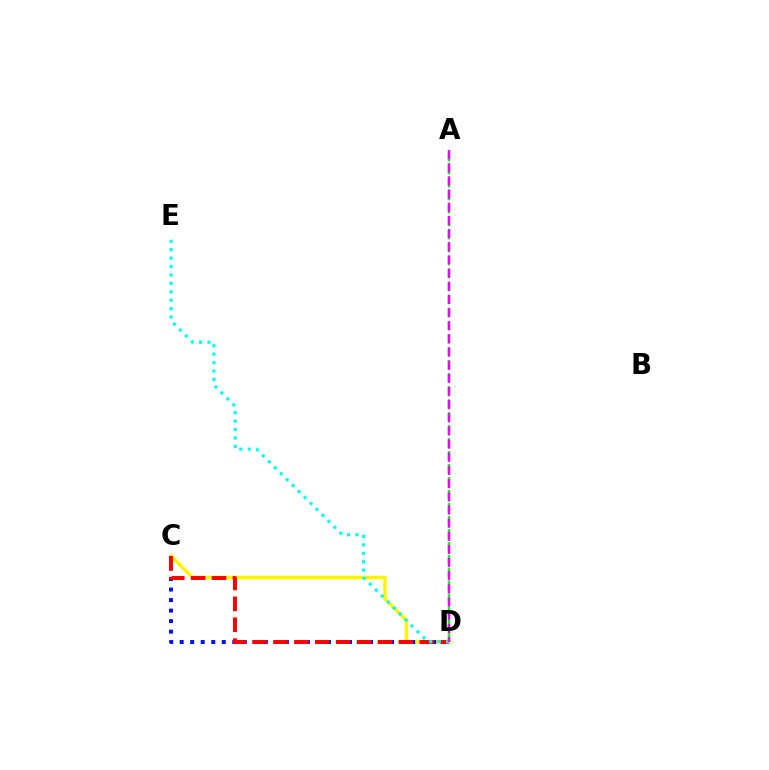{('C', 'D'): [{'color': '#fcf500', 'line_style': 'solid', 'thickness': 2.49}, {'color': '#0010ff', 'line_style': 'dotted', 'thickness': 2.86}, {'color': '#ff0000', 'line_style': 'dashed', 'thickness': 2.84}], ('A', 'D'): [{'color': '#08ff00', 'line_style': 'dashed', 'thickness': 1.76}, {'color': '#ee00ff', 'line_style': 'dashed', 'thickness': 1.79}], ('D', 'E'): [{'color': '#00fff6', 'line_style': 'dotted', 'thickness': 2.29}]}